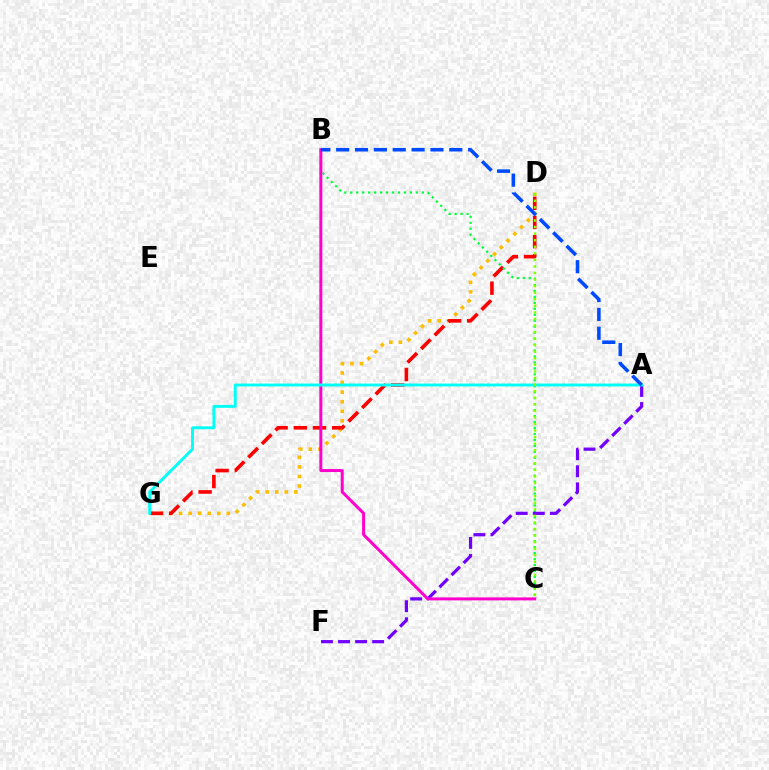{('D', 'G'): [{'color': '#ffbd00', 'line_style': 'dotted', 'thickness': 2.59}, {'color': '#ff0000', 'line_style': 'dashed', 'thickness': 2.61}], ('B', 'C'): [{'color': '#00ff39', 'line_style': 'dotted', 'thickness': 1.62}, {'color': '#ff00cf', 'line_style': 'solid', 'thickness': 2.15}], ('A', 'F'): [{'color': '#7200ff', 'line_style': 'dashed', 'thickness': 2.32}], ('A', 'G'): [{'color': '#00fff6', 'line_style': 'solid', 'thickness': 2.08}], ('C', 'D'): [{'color': '#84ff00', 'line_style': 'dotted', 'thickness': 1.78}], ('A', 'B'): [{'color': '#004bff', 'line_style': 'dashed', 'thickness': 2.56}]}